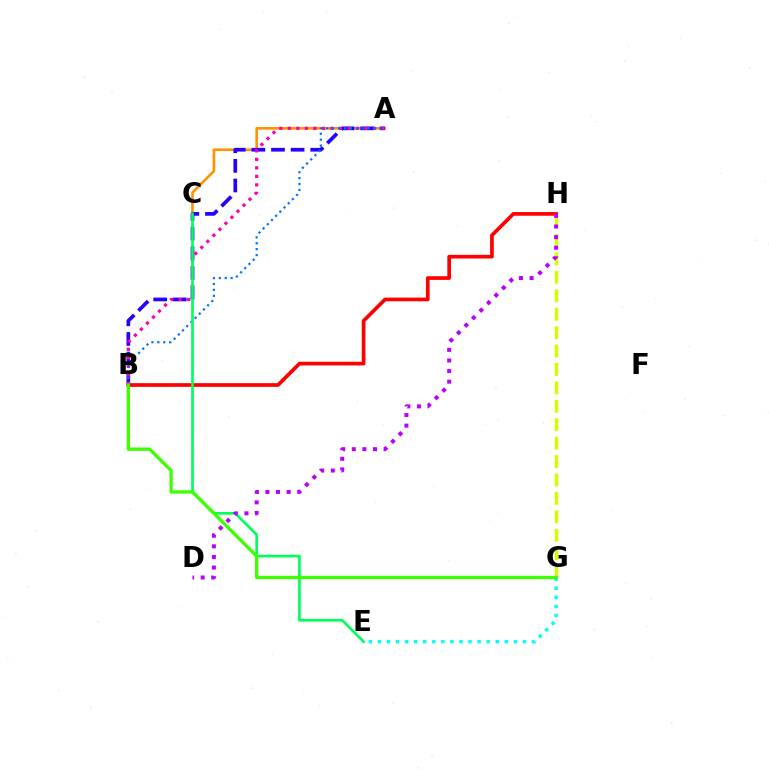{('A', 'C'): [{'color': '#ff9400', 'line_style': 'solid', 'thickness': 1.92}], ('A', 'B'): [{'color': '#2500ff', 'line_style': 'dashed', 'thickness': 2.66}, {'color': '#ff00ac', 'line_style': 'dotted', 'thickness': 2.32}, {'color': '#0074ff', 'line_style': 'dotted', 'thickness': 1.61}], ('B', 'H'): [{'color': '#ff0000', 'line_style': 'solid', 'thickness': 2.65}], ('C', 'E'): [{'color': '#00ff5c', 'line_style': 'solid', 'thickness': 1.92}], ('G', 'H'): [{'color': '#d1ff00', 'line_style': 'dashed', 'thickness': 2.5}], ('D', 'H'): [{'color': '#b900ff', 'line_style': 'dotted', 'thickness': 2.88}], ('E', 'G'): [{'color': '#00fff6', 'line_style': 'dotted', 'thickness': 2.46}], ('B', 'G'): [{'color': '#3dff00', 'line_style': 'solid', 'thickness': 2.38}]}